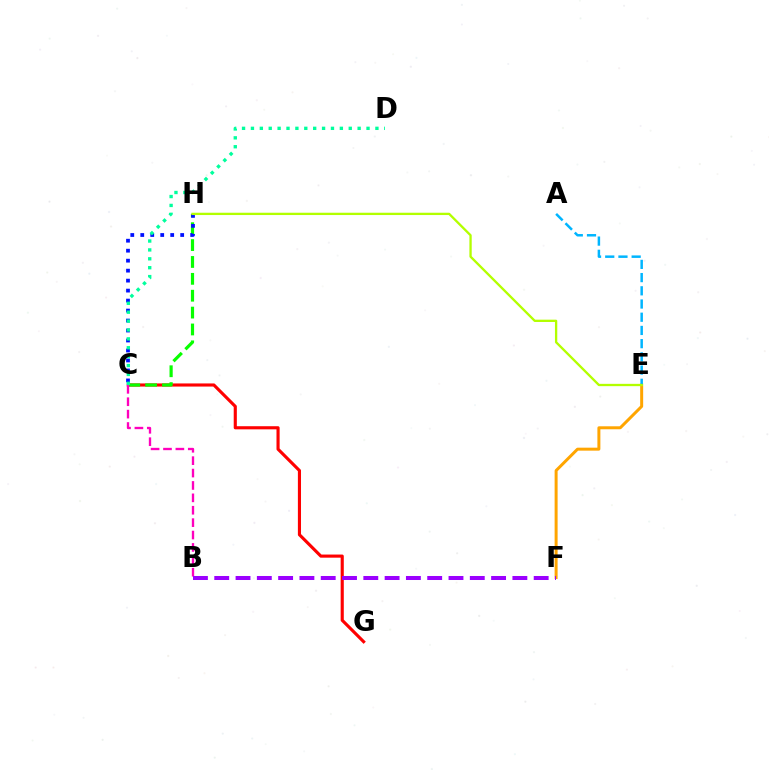{('C', 'G'): [{'color': '#ff0000', 'line_style': 'solid', 'thickness': 2.25}], ('C', 'H'): [{'color': '#08ff00', 'line_style': 'dashed', 'thickness': 2.29}, {'color': '#0010ff', 'line_style': 'dotted', 'thickness': 2.71}], ('E', 'F'): [{'color': '#ffa500', 'line_style': 'solid', 'thickness': 2.14}], ('C', 'D'): [{'color': '#00ff9d', 'line_style': 'dotted', 'thickness': 2.42}], ('A', 'E'): [{'color': '#00b5ff', 'line_style': 'dashed', 'thickness': 1.79}], ('B', 'C'): [{'color': '#ff00bd', 'line_style': 'dashed', 'thickness': 1.68}], ('B', 'F'): [{'color': '#9b00ff', 'line_style': 'dashed', 'thickness': 2.89}], ('E', 'H'): [{'color': '#b3ff00', 'line_style': 'solid', 'thickness': 1.66}]}